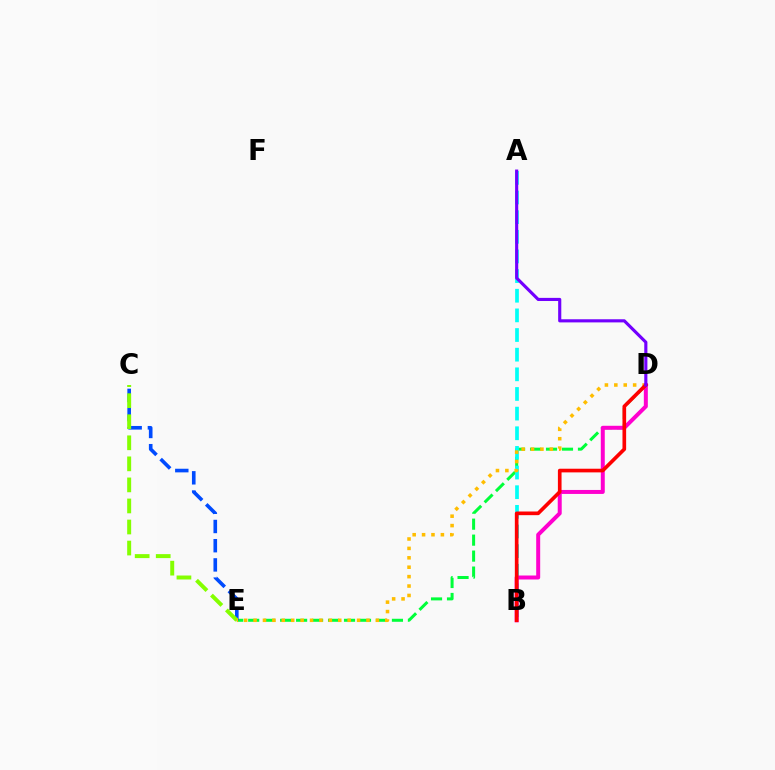{('D', 'E'): [{'color': '#00ff39', 'line_style': 'dashed', 'thickness': 2.17}, {'color': '#ffbd00', 'line_style': 'dotted', 'thickness': 2.56}], ('C', 'E'): [{'color': '#004bff', 'line_style': 'dashed', 'thickness': 2.61}, {'color': '#84ff00', 'line_style': 'dashed', 'thickness': 2.86}], ('A', 'B'): [{'color': '#00fff6', 'line_style': 'dashed', 'thickness': 2.67}], ('B', 'D'): [{'color': '#ff00cf', 'line_style': 'solid', 'thickness': 2.87}, {'color': '#ff0000', 'line_style': 'solid', 'thickness': 2.63}], ('A', 'D'): [{'color': '#7200ff', 'line_style': 'solid', 'thickness': 2.26}]}